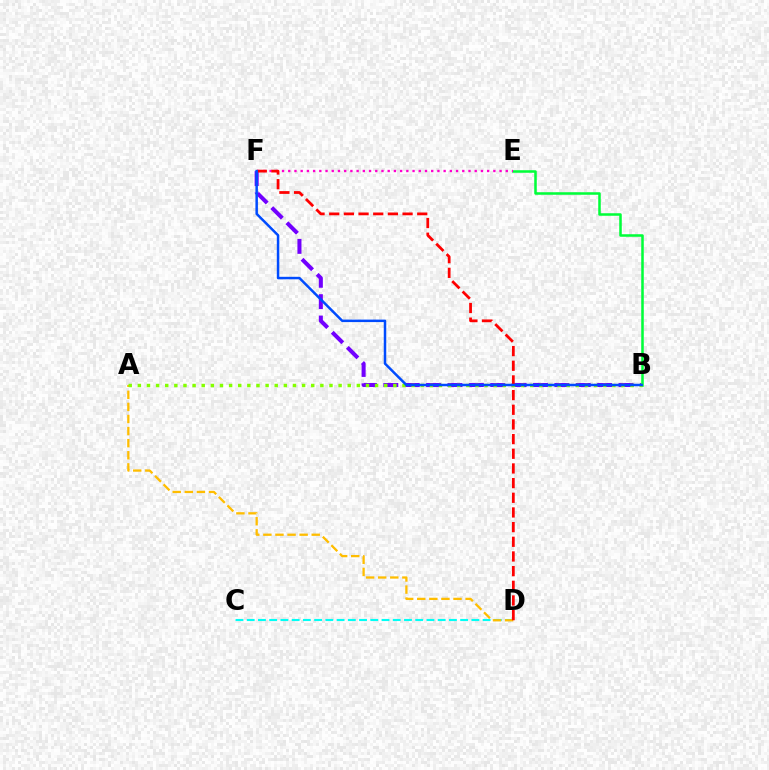{('B', 'F'): [{'color': '#7200ff', 'line_style': 'dashed', 'thickness': 2.9}, {'color': '#004bff', 'line_style': 'solid', 'thickness': 1.8}], ('B', 'E'): [{'color': '#00ff39', 'line_style': 'solid', 'thickness': 1.82}], ('C', 'D'): [{'color': '#00fff6', 'line_style': 'dashed', 'thickness': 1.53}], ('A', 'D'): [{'color': '#ffbd00', 'line_style': 'dashed', 'thickness': 1.64}], ('A', 'B'): [{'color': '#84ff00', 'line_style': 'dotted', 'thickness': 2.48}], ('E', 'F'): [{'color': '#ff00cf', 'line_style': 'dotted', 'thickness': 1.69}], ('D', 'F'): [{'color': '#ff0000', 'line_style': 'dashed', 'thickness': 1.99}]}